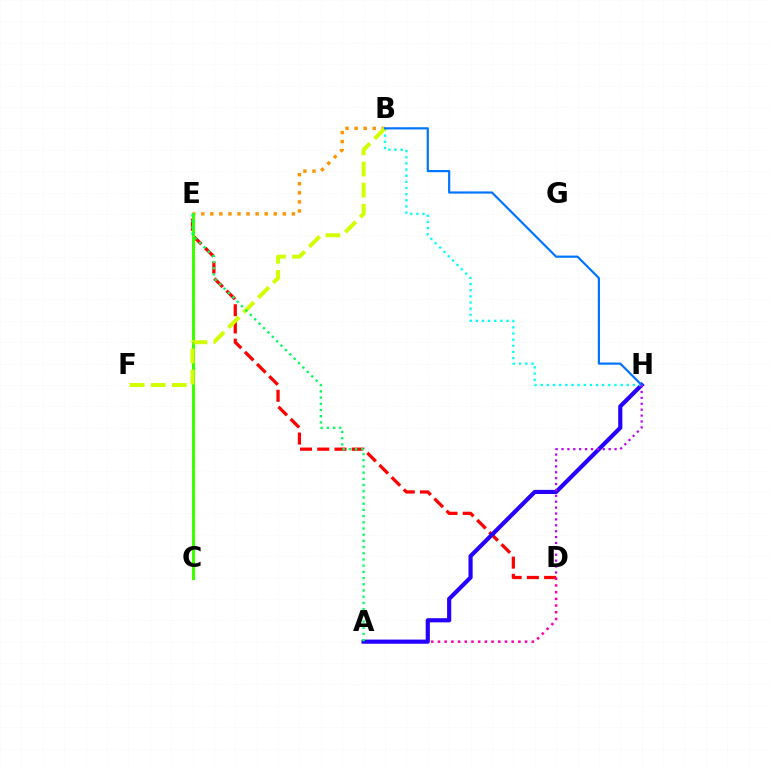{('D', 'E'): [{'color': '#ff0000', 'line_style': 'dashed', 'thickness': 2.34}], ('B', 'E'): [{'color': '#ff9400', 'line_style': 'dotted', 'thickness': 2.46}], ('A', 'D'): [{'color': '#ff00ac', 'line_style': 'dotted', 'thickness': 1.82}], ('A', 'H'): [{'color': '#2500ff', 'line_style': 'solid', 'thickness': 2.99}], ('B', 'H'): [{'color': '#00fff6', 'line_style': 'dotted', 'thickness': 1.67}, {'color': '#0074ff', 'line_style': 'solid', 'thickness': 1.58}], ('C', 'E'): [{'color': '#3dff00', 'line_style': 'solid', 'thickness': 2.23}], ('B', 'F'): [{'color': '#d1ff00', 'line_style': 'dashed', 'thickness': 2.87}], ('A', 'E'): [{'color': '#00ff5c', 'line_style': 'dotted', 'thickness': 1.69}], ('D', 'H'): [{'color': '#b900ff', 'line_style': 'dotted', 'thickness': 1.6}]}